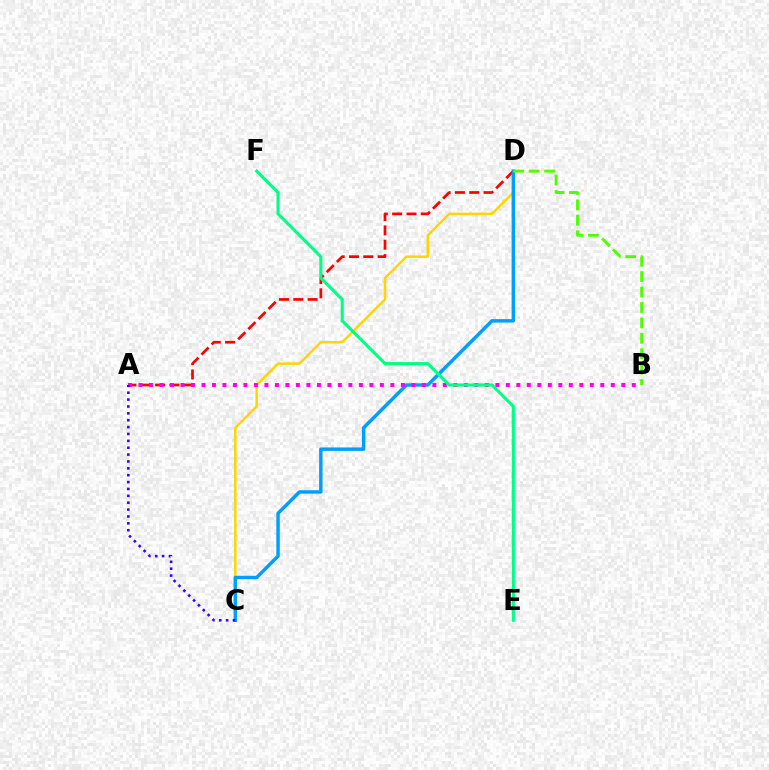{('A', 'D'): [{'color': '#ff0000', 'line_style': 'dashed', 'thickness': 1.95}], ('C', 'D'): [{'color': '#ffd500', 'line_style': 'solid', 'thickness': 1.78}, {'color': '#009eff', 'line_style': 'solid', 'thickness': 2.48}], ('A', 'B'): [{'color': '#ff00ed', 'line_style': 'dotted', 'thickness': 2.85}], ('B', 'D'): [{'color': '#4fff00', 'line_style': 'dashed', 'thickness': 2.1}], ('A', 'C'): [{'color': '#3700ff', 'line_style': 'dotted', 'thickness': 1.87}], ('E', 'F'): [{'color': '#00ff86', 'line_style': 'solid', 'thickness': 2.22}]}